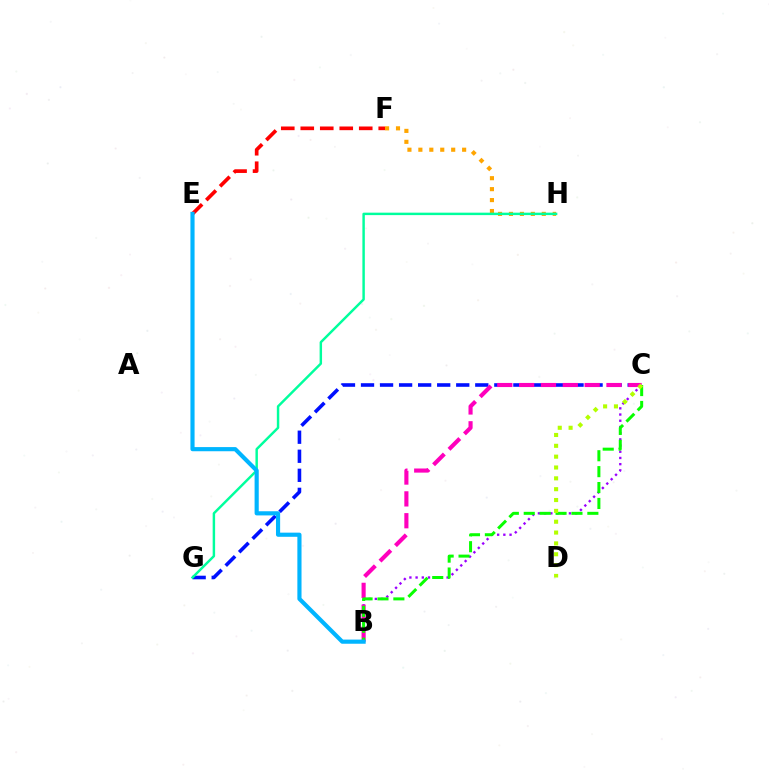{('C', 'G'): [{'color': '#0010ff', 'line_style': 'dashed', 'thickness': 2.59}], ('B', 'C'): [{'color': '#9b00ff', 'line_style': 'dotted', 'thickness': 1.69}, {'color': '#ff00bd', 'line_style': 'dashed', 'thickness': 2.97}, {'color': '#08ff00', 'line_style': 'dashed', 'thickness': 2.16}], ('E', 'F'): [{'color': '#ff0000', 'line_style': 'dashed', 'thickness': 2.65}], ('F', 'H'): [{'color': '#ffa500', 'line_style': 'dotted', 'thickness': 2.97}], ('C', 'D'): [{'color': '#b3ff00', 'line_style': 'dotted', 'thickness': 2.95}], ('G', 'H'): [{'color': '#00ff9d', 'line_style': 'solid', 'thickness': 1.76}], ('B', 'E'): [{'color': '#00b5ff', 'line_style': 'solid', 'thickness': 2.99}]}